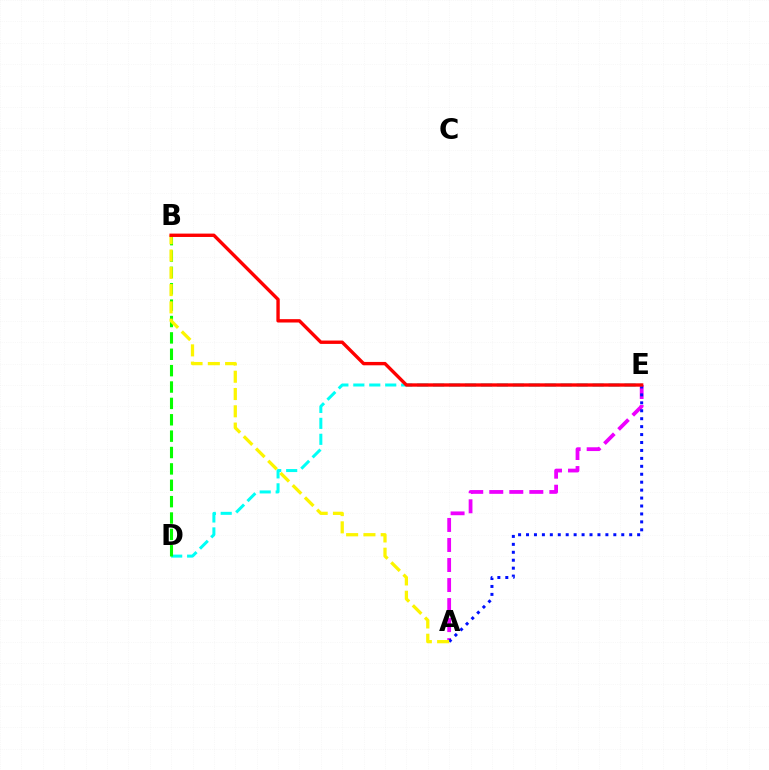{('A', 'E'): [{'color': '#ee00ff', 'line_style': 'dashed', 'thickness': 2.72}, {'color': '#0010ff', 'line_style': 'dotted', 'thickness': 2.16}], ('D', 'E'): [{'color': '#00fff6', 'line_style': 'dashed', 'thickness': 2.17}], ('B', 'D'): [{'color': '#08ff00', 'line_style': 'dashed', 'thickness': 2.22}], ('A', 'B'): [{'color': '#fcf500', 'line_style': 'dashed', 'thickness': 2.35}], ('B', 'E'): [{'color': '#ff0000', 'line_style': 'solid', 'thickness': 2.43}]}